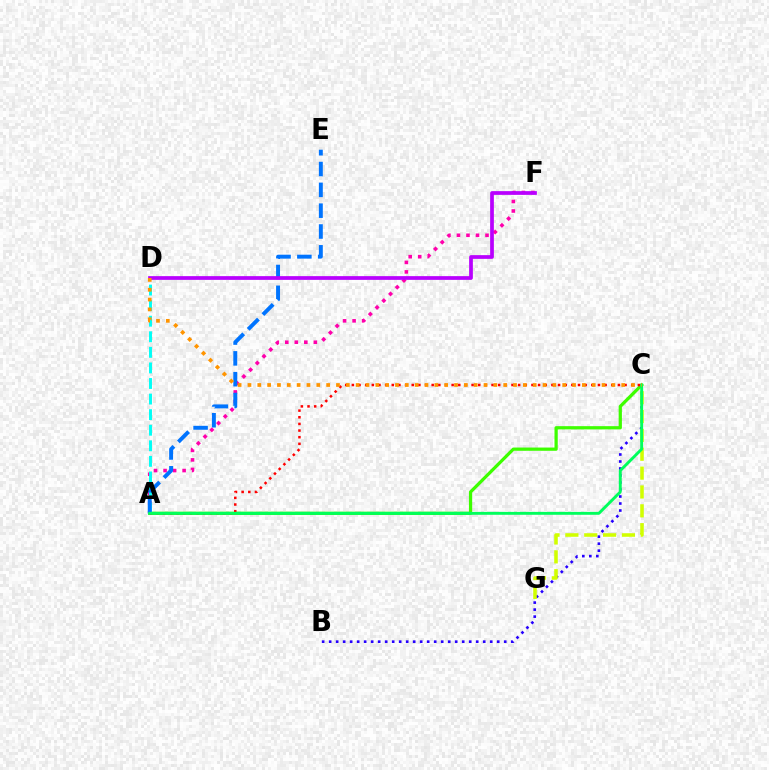{('B', 'C'): [{'color': '#2500ff', 'line_style': 'dotted', 'thickness': 1.9}], ('A', 'F'): [{'color': '#ff00ac', 'line_style': 'dotted', 'thickness': 2.59}], ('A', 'C'): [{'color': '#3dff00', 'line_style': 'solid', 'thickness': 2.34}, {'color': '#ff0000', 'line_style': 'dotted', 'thickness': 1.81}, {'color': '#00ff5c', 'line_style': 'solid', 'thickness': 2.09}], ('C', 'G'): [{'color': '#d1ff00', 'line_style': 'dashed', 'thickness': 2.56}], ('A', 'D'): [{'color': '#00fff6', 'line_style': 'dashed', 'thickness': 2.12}], ('A', 'E'): [{'color': '#0074ff', 'line_style': 'dashed', 'thickness': 2.83}], ('D', 'F'): [{'color': '#b900ff', 'line_style': 'solid', 'thickness': 2.68}], ('C', 'D'): [{'color': '#ff9400', 'line_style': 'dotted', 'thickness': 2.67}]}